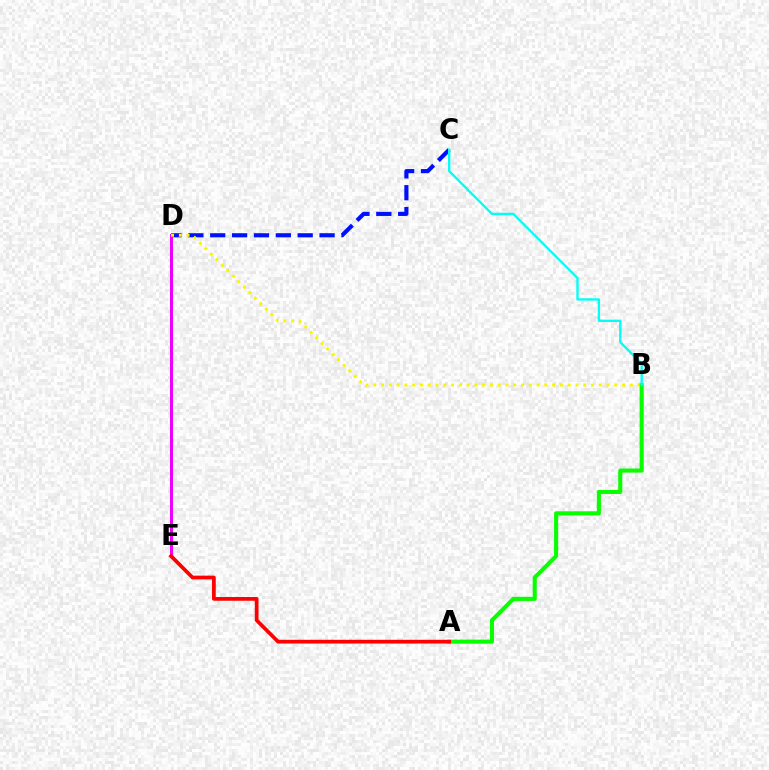{('C', 'D'): [{'color': '#0010ff', 'line_style': 'dashed', 'thickness': 2.97}], ('D', 'E'): [{'color': '#ee00ff', 'line_style': 'solid', 'thickness': 2.18}], ('B', 'D'): [{'color': '#fcf500', 'line_style': 'dotted', 'thickness': 2.11}], ('A', 'B'): [{'color': '#08ff00', 'line_style': 'solid', 'thickness': 2.94}], ('A', 'E'): [{'color': '#ff0000', 'line_style': 'solid', 'thickness': 2.68}], ('B', 'C'): [{'color': '#00fff6', 'line_style': 'solid', 'thickness': 1.68}]}